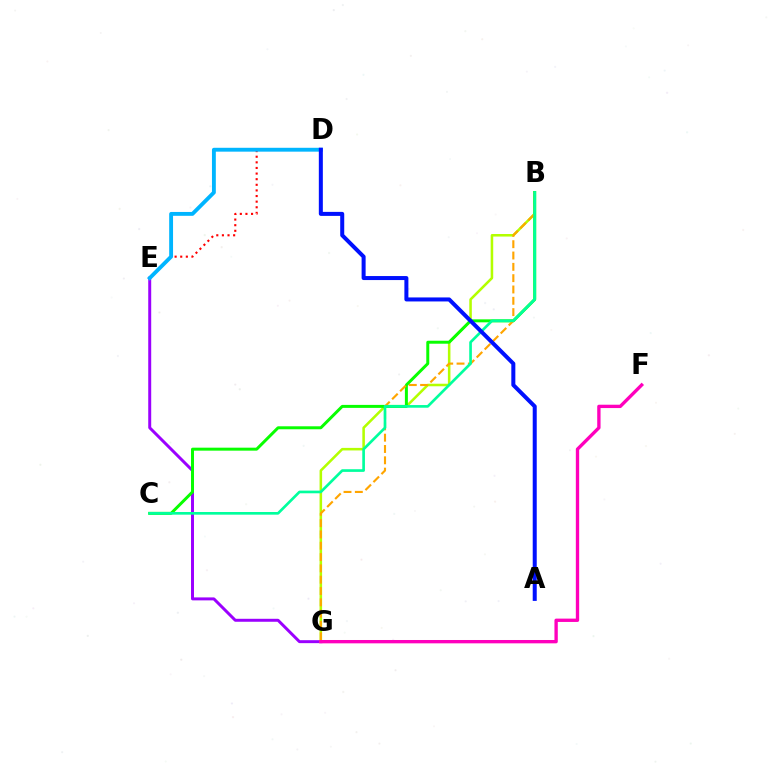{('E', 'G'): [{'color': '#9b00ff', 'line_style': 'solid', 'thickness': 2.14}], ('B', 'G'): [{'color': '#b3ff00', 'line_style': 'solid', 'thickness': 1.83}, {'color': '#ffa500', 'line_style': 'dashed', 'thickness': 1.54}], ('D', 'E'): [{'color': '#ff0000', 'line_style': 'dotted', 'thickness': 1.53}, {'color': '#00b5ff', 'line_style': 'solid', 'thickness': 2.78}], ('B', 'C'): [{'color': '#08ff00', 'line_style': 'solid', 'thickness': 2.15}, {'color': '#00ff9d', 'line_style': 'solid', 'thickness': 1.92}], ('F', 'G'): [{'color': '#ff00bd', 'line_style': 'solid', 'thickness': 2.4}], ('A', 'D'): [{'color': '#0010ff', 'line_style': 'solid', 'thickness': 2.89}]}